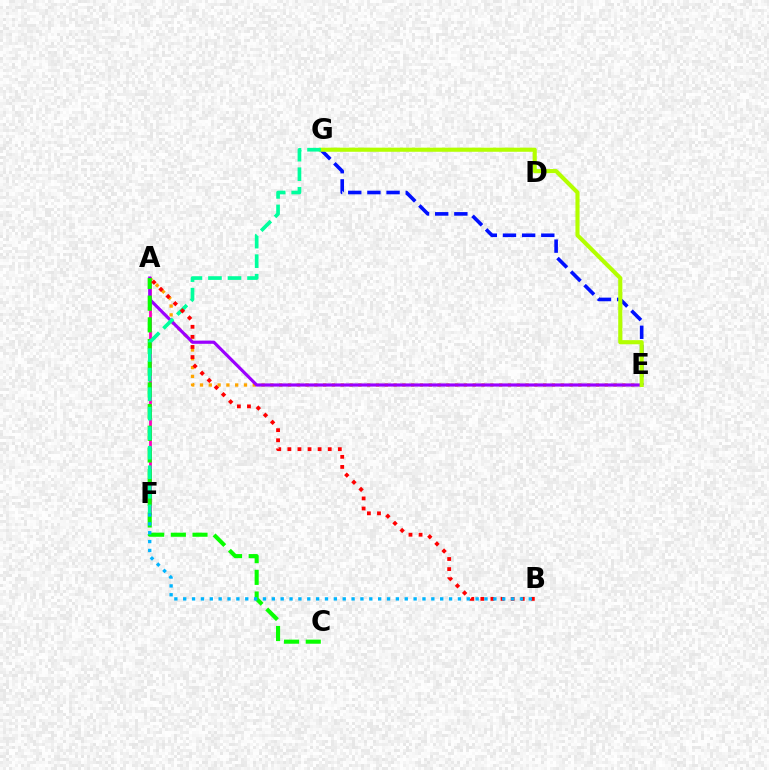{('A', 'F'): [{'color': '#ff00bd', 'line_style': 'solid', 'thickness': 2.02}], ('E', 'G'): [{'color': '#0010ff', 'line_style': 'dashed', 'thickness': 2.6}, {'color': '#b3ff00', 'line_style': 'solid', 'thickness': 2.96}], ('A', 'E'): [{'color': '#ffa500', 'line_style': 'dotted', 'thickness': 2.39}, {'color': '#9b00ff', 'line_style': 'solid', 'thickness': 2.28}], ('A', 'C'): [{'color': '#08ff00', 'line_style': 'dashed', 'thickness': 2.95}], ('F', 'G'): [{'color': '#00ff9d', 'line_style': 'dashed', 'thickness': 2.65}], ('A', 'B'): [{'color': '#ff0000', 'line_style': 'dotted', 'thickness': 2.74}], ('B', 'F'): [{'color': '#00b5ff', 'line_style': 'dotted', 'thickness': 2.41}]}